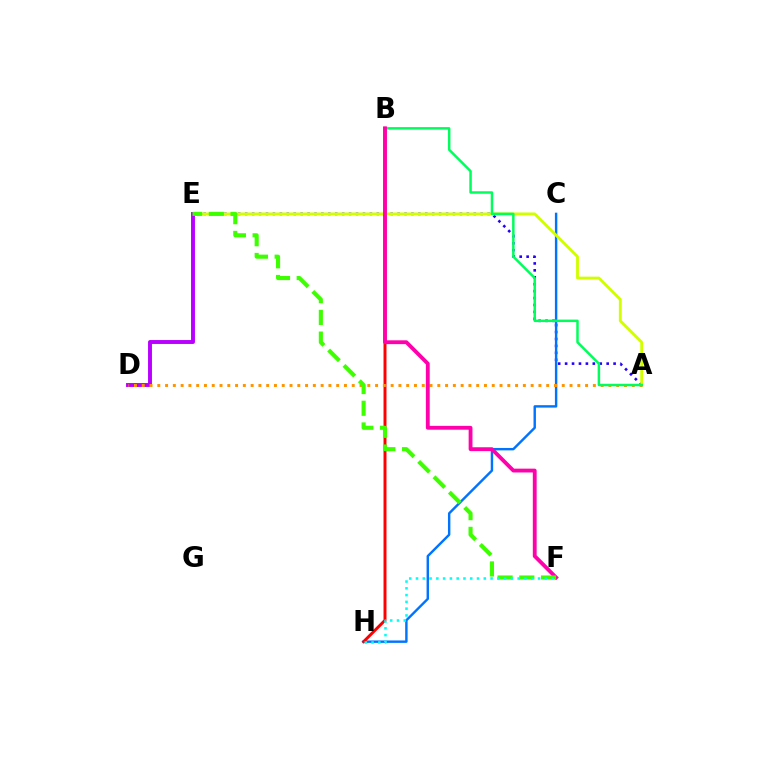{('A', 'E'): [{'color': '#2500ff', 'line_style': 'dotted', 'thickness': 1.88}, {'color': '#d1ff00', 'line_style': 'solid', 'thickness': 2.05}], ('C', 'H'): [{'color': '#0074ff', 'line_style': 'solid', 'thickness': 1.74}], ('B', 'H'): [{'color': '#ff0000', 'line_style': 'solid', 'thickness': 2.12}], ('D', 'E'): [{'color': '#b900ff', 'line_style': 'solid', 'thickness': 2.82}], ('A', 'D'): [{'color': '#ff9400', 'line_style': 'dotted', 'thickness': 2.11}], ('A', 'B'): [{'color': '#00ff5c', 'line_style': 'solid', 'thickness': 1.79}], ('B', 'F'): [{'color': '#ff00ac', 'line_style': 'solid', 'thickness': 2.76}], ('E', 'F'): [{'color': '#3dff00', 'line_style': 'dashed', 'thickness': 2.95}], ('F', 'H'): [{'color': '#00fff6', 'line_style': 'dotted', 'thickness': 1.84}]}